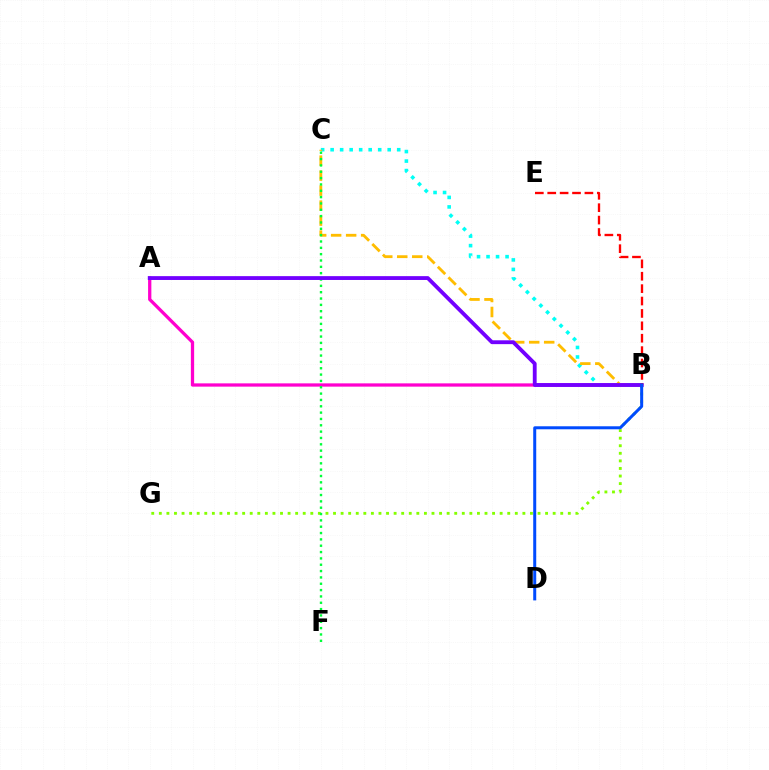{('A', 'B'): [{'color': '#ff00cf', 'line_style': 'solid', 'thickness': 2.36}, {'color': '#7200ff', 'line_style': 'solid', 'thickness': 2.76}], ('B', 'C'): [{'color': '#00fff6', 'line_style': 'dotted', 'thickness': 2.58}, {'color': '#ffbd00', 'line_style': 'dashed', 'thickness': 2.04}], ('B', 'G'): [{'color': '#84ff00', 'line_style': 'dotted', 'thickness': 2.06}], ('C', 'F'): [{'color': '#00ff39', 'line_style': 'dotted', 'thickness': 1.72}], ('B', 'E'): [{'color': '#ff0000', 'line_style': 'dashed', 'thickness': 1.68}], ('B', 'D'): [{'color': '#004bff', 'line_style': 'solid', 'thickness': 2.16}]}